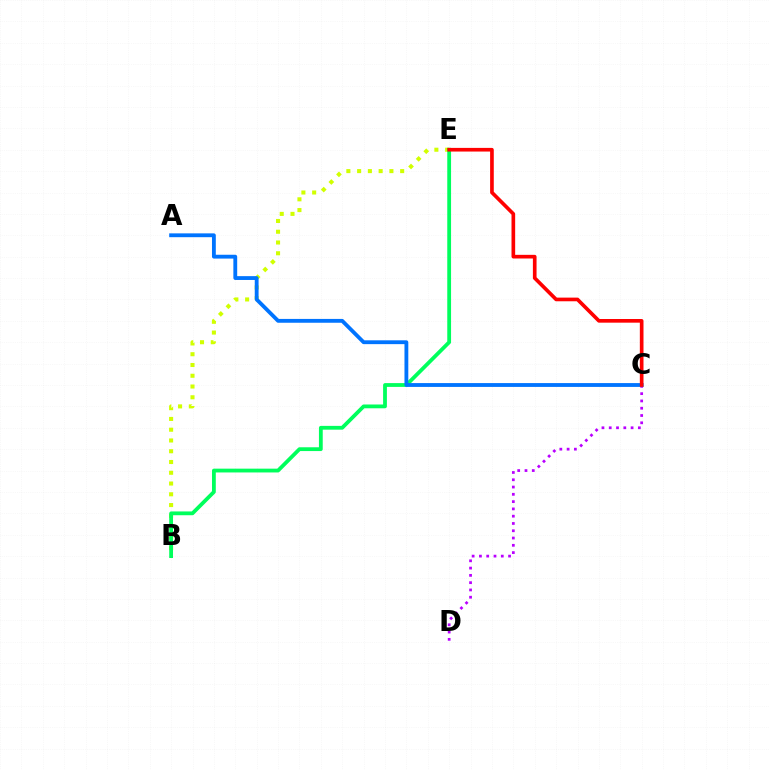{('B', 'E'): [{'color': '#d1ff00', 'line_style': 'dotted', 'thickness': 2.92}, {'color': '#00ff5c', 'line_style': 'solid', 'thickness': 2.73}], ('C', 'D'): [{'color': '#b900ff', 'line_style': 'dotted', 'thickness': 1.98}], ('A', 'C'): [{'color': '#0074ff', 'line_style': 'solid', 'thickness': 2.76}], ('C', 'E'): [{'color': '#ff0000', 'line_style': 'solid', 'thickness': 2.64}]}